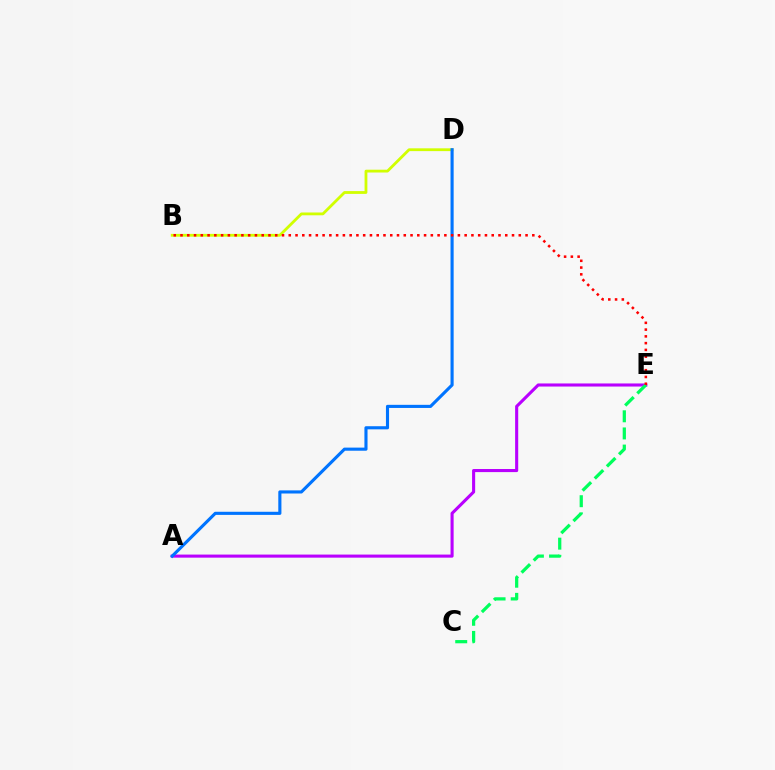{('A', 'E'): [{'color': '#b900ff', 'line_style': 'solid', 'thickness': 2.22}], ('C', 'E'): [{'color': '#00ff5c', 'line_style': 'dashed', 'thickness': 2.33}], ('B', 'D'): [{'color': '#d1ff00', 'line_style': 'solid', 'thickness': 2.02}], ('A', 'D'): [{'color': '#0074ff', 'line_style': 'solid', 'thickness': 2.24}], ('B', 'E'): [{'color': '#ff0000', 'line_style': 'dotted', 'thickness': 1.84}]}